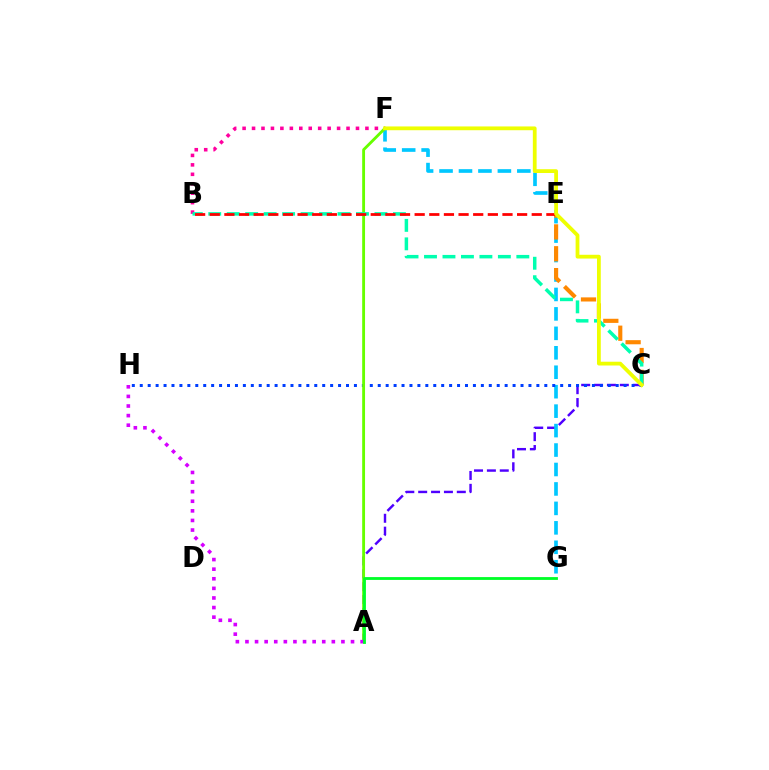{('A', 'C'): [{'color': '#4f00ff', 'line_style': 'dashed', 'thickness': 1.75}], ('B', 'F'): [{'color': '#ff00a0', 'line_style': 'dotted', 'thickness': 2.57}], ('F', 'G'): [{'color': '#00c7ff', 'line_style': 'dashed', 'thickness': 2.64}], ('C', 'E'): [{'color': '#ff8800', 'line_style': 'dashed', 'thickness': 2.97}], ('C', 'H'): [{'color': '#003fff', 'line_style': 'dotted', 'thickness': 2.16}], ('A', 'F'): [{'color': '#66ff00', 'line_style': 'solid', 'thickness': 2.05}], ('B', 'C'): [{'color': '#00ffaf', 'line_style': 'dashed', 'thickness': 2.51}], ('B', 'E'): [{'color': '#ff0000', 'line_style': 'dashed', 'thickness': 1.99}], ('C', 'F'): [{'color': '#eeff00', 'line_style': 'solid', 'thickness': 2.72}], ('A', 'H'): [{'color': '#d600ff', 'line_style': 'dotted', 'thickness': 2.61}], ('A', 'G'): [{'color': '#00ff27', 'line_style': 'solid', 'thickness': 2.03}]}